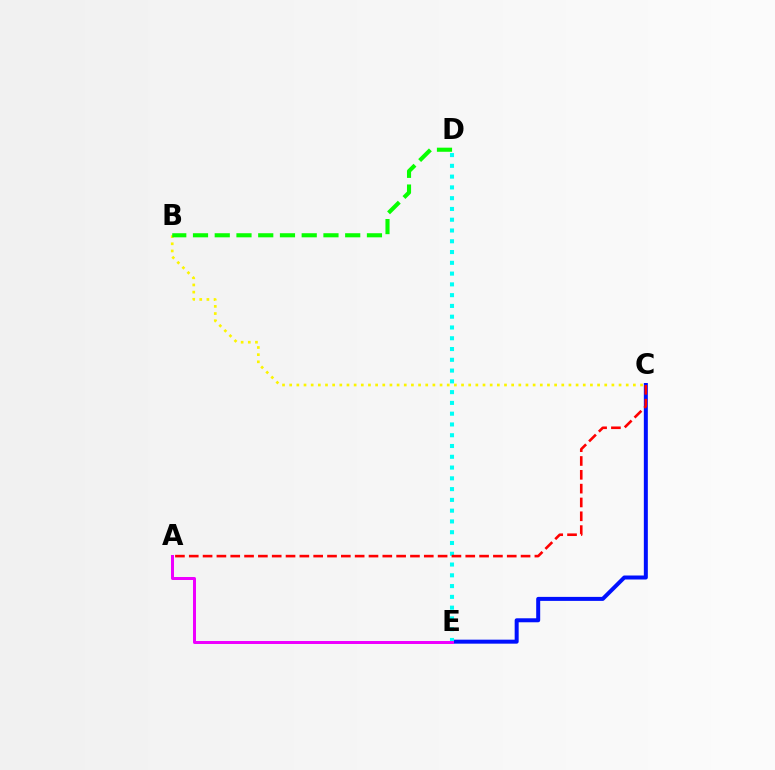{('C', 'E'): [{'color': '#0010ff', 'line_style': 'solid', 'thickness': 2.88}], ('D', 'E'): [{'color': '#00fff6', 'line_style': 'dotted', 'thickness': 2.93}], ('B', 'C'): [{'color': '#fcf500', 'line_style': 'dotted', 'thickness': 1.95}], ('A', 'C'): [{'color': '#ff0000', 'line_style': 'dashed', 'thickness': 1.88}], ('A', 'E'): [{'color': '#ee00ff', 'line_style': 'solid', 'thickness': 2.16}], ('B', 'D'): [{'color': '#08ff00', 'line_style': 'dashed', 'thickness': 2.95}]}